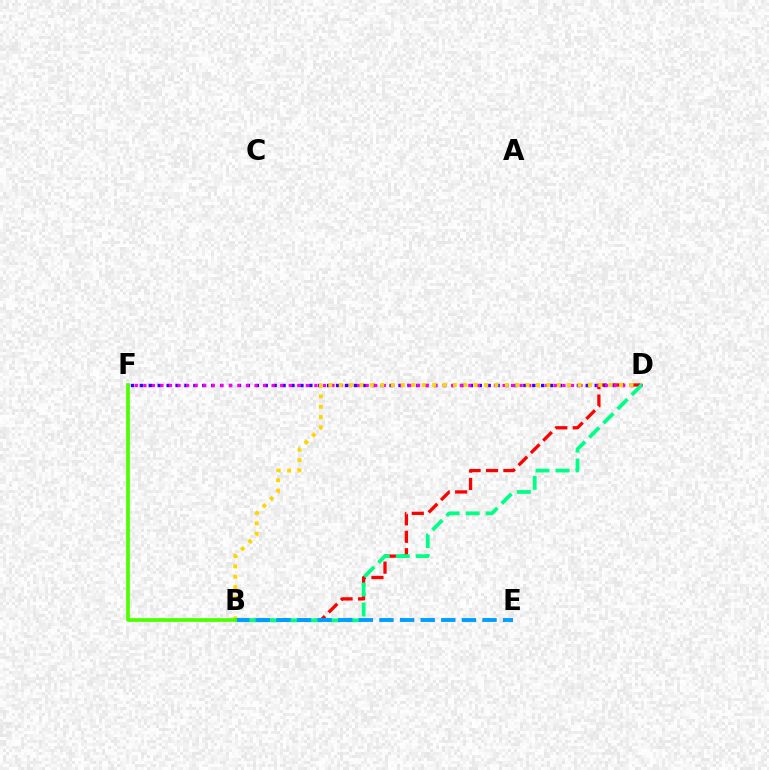{('B', 'D'): [{'color': '#ff0000', 'line_style': 'dashed', 'thickness': 2.37}, {'color': '#ffd500', 'line_style': 'dotted', 'thickness': 2.82}, {'color': '#00ff86', 'line_style': 'dashed', 'thickness': 2.72}], ('D', 'F'): [{'color': '#3700ff', 'line_style': 'dotted', 'thickness': 2.42}, {'color': '#ff00ed', 'line_style': 'dotted', 'thickness': 2.32}], ('B', 'E'): [{'color': '#009eff', 'line_style': 'dashed', 'thickness': 2.8}], ('B', 'F'): [{'color': '#4fff00', 'line_style': 'solid', 'thickness': 2.68}]}